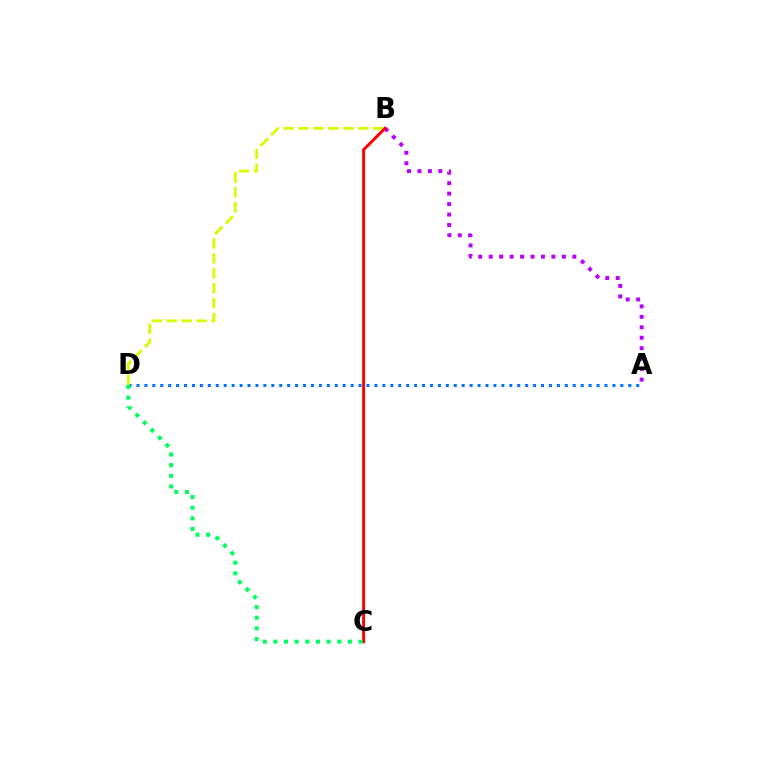{('A', 'D'): [{'color': '#0074ff', 'line_style': 'dotted', 'thickness': 2.16}], ('A', 'B'): [{'color': '#b900ff', 'line_style': 'dotted', 'thickness': 2.84}], ('B', 'D'): [{'color': '#d1ff00', 'line_style': 'dashed', 'thickness': 2.03}], ('B', 'C'): [{'color': '#ff0000', 'line_style': 'solid', 'thickness': 2.12}], ('C', 'D'): [{'color': '#00ff5c', 'line_style': 'dotted', 'thickness': 2.89}]}